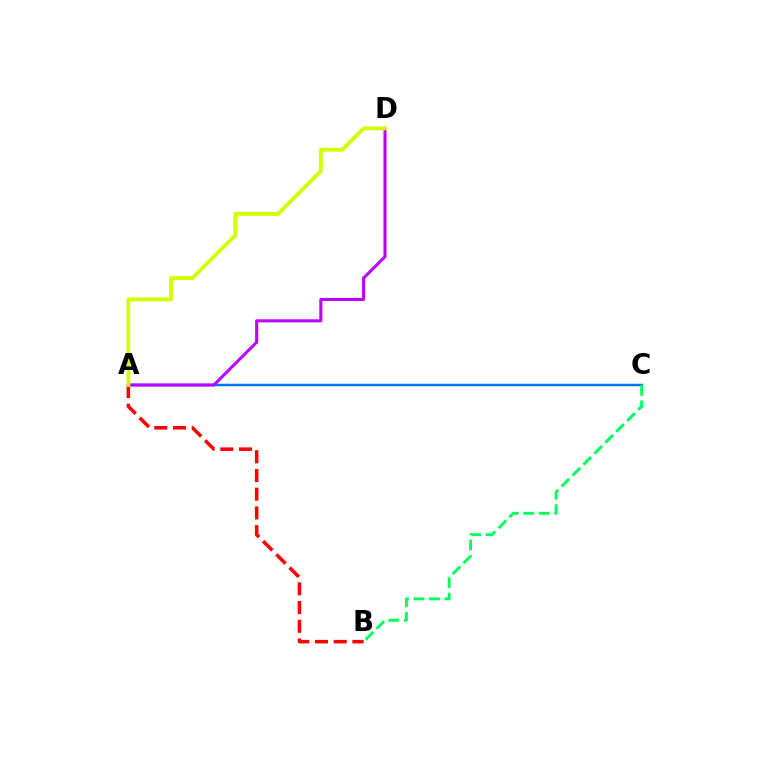{('A', 'C'): [{'color': '#0074ff', 'line_style': 'solid', 'thickness': 1.8}], ('A', 'B'): [{'color': '#ff0000', 'line_style': 'dashed', 'thickness': 2.54}], ('A', 'D'): [{'color': '#b900ff', 'line_style': 'solid', 'thickness': 2.2}, {'color': '#d1ff00', 'line_style': 'solid', 'thickness': 2.77}], ('B', 'C'): [{'color': '#00ff5c', 'line_style': 'dashed', 'thickness': 2.1}]}